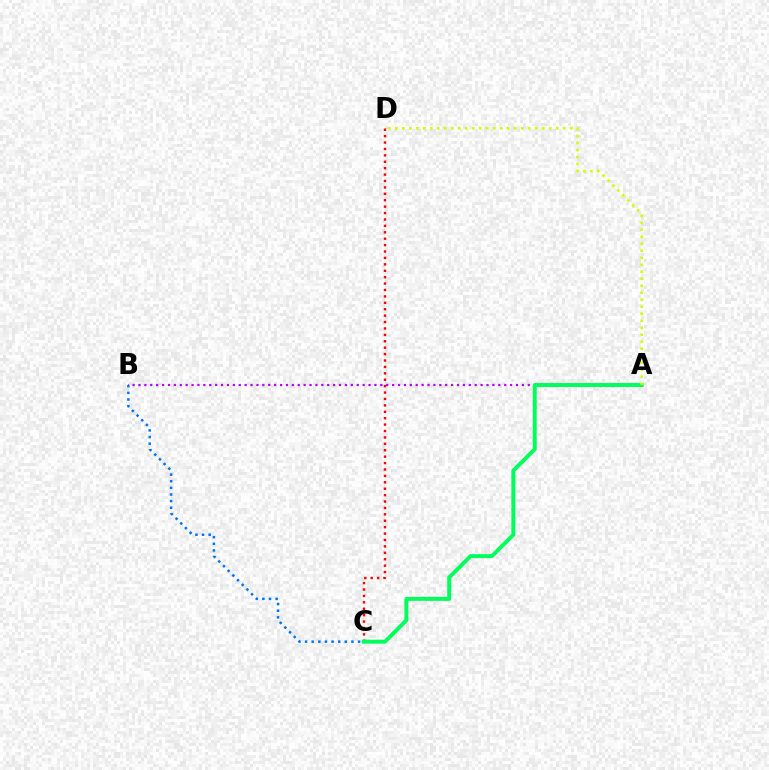{('C', 'D'): [{'color': '#ff0000', 'line_style': 'dotted', 'thickness': 1.74}], ('A', 'B'): [{'color': '#b900ff', 'line_style': 'dotted', 'thickness': 1.6}], ('A', 'C'): [{'color': '#00ff5c', 'line_style': 'solid', 'thickness': 2.85}], ('A', 'D'): [{'color': '#d1ff00', 'line_style': 'dotted', 'thickness': 1.9}], ('B', 'C'): [{'color': '#0074ff', 'line_style': 'dotted', 'thickness': 1.8}]}